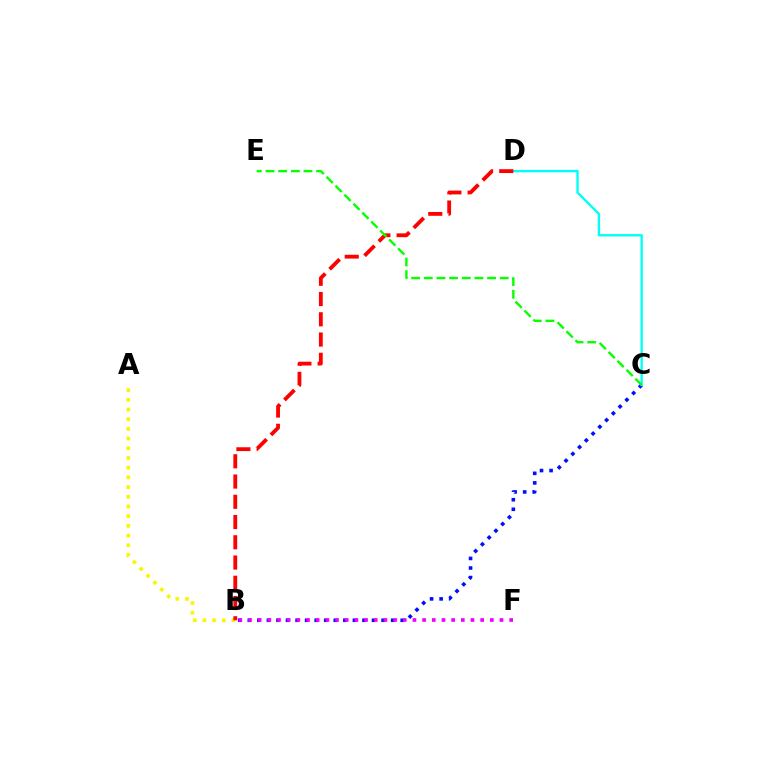{('B', 'C'): [{'color': '#0010ff', 'line_style': 'dotted', 'thickness': 2.6}], ('B', 'F'): [{'color': '#ee00ff', 'line_style': 'dotted', 'thickness': 2.63}], ('C', 'D'): [{'color': '#00fff6', 'line_style': 'solid', 'thickness': 1.69}], ('A', 'B'): [{'color': '#fcf500', 'line_style': 'dotted', 'thickness': 2.63}], ('B', 'D'): [{'color': '#ff0000', 'line_style': 'dashed', 'thickness': 2.75}], ('C', 'E'): [{'color': '#08ff00', 'line_style': 'dashed', 'thickness': 1.72}]}